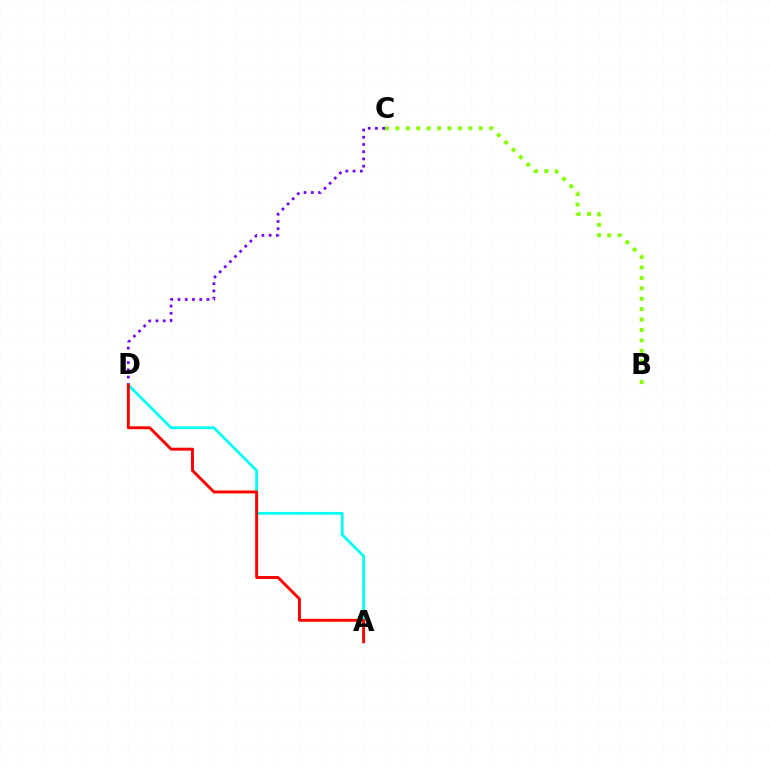{('C', 'D'): [{'color': '#7200ff', 'line_style': 'dotted', 'thickness': 1.97}], ('A', 'D'): [{'color': '#00fff6', 'line_style': 'solid', 'thickness': 2.03}, {'color': '#ff0000', 'line_style': 'solid', 'thickness': 2.11}], ('B', 'C'): [{'color': '#84ff00', 'line_style': 'dotted', 'thickness': 2.83}]}